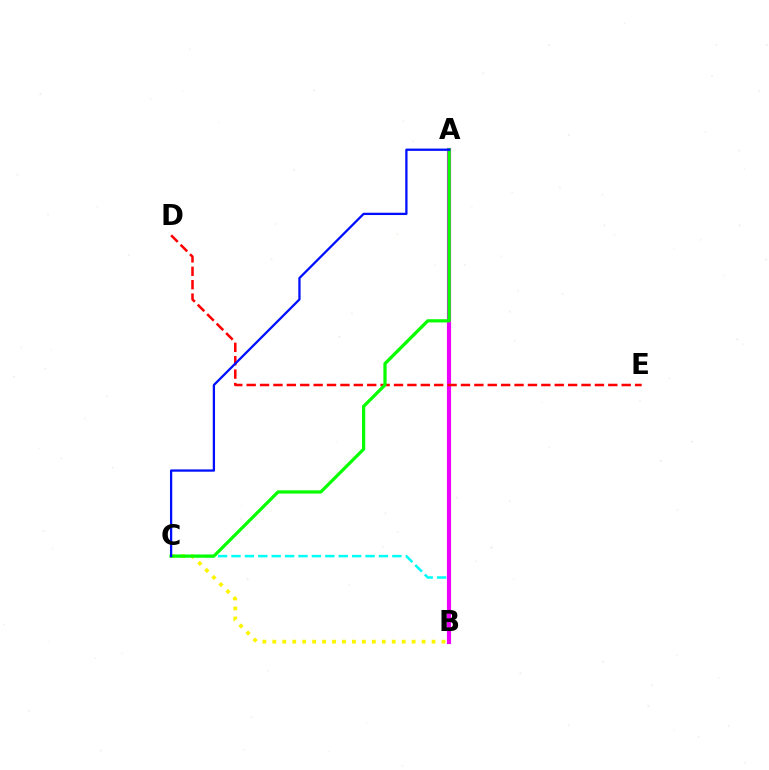{('B', 'C'): [{'color': '#00fff6', 'line_style': 'dashed', 'thickness': 1.82}, {'color': '#fcf500', 'line_style': 'dotted', 'thickness': 2.7}], ('A', 'B'): [{'color': '#ee00ff', 'line_style': 'solid', 'thickness': 2.98}], ('D', 'E'): [{'color': '#ff0000', 'line_style': 'dashed', 'thickness': 1.82}], ('A', 'C'): [{'color': '#08ff00', 'line_style': 'solid', 'thickness': 2.33}, {'color': '#0010ff', 'line_style': 'solid', 'thickness': 1.64}]}